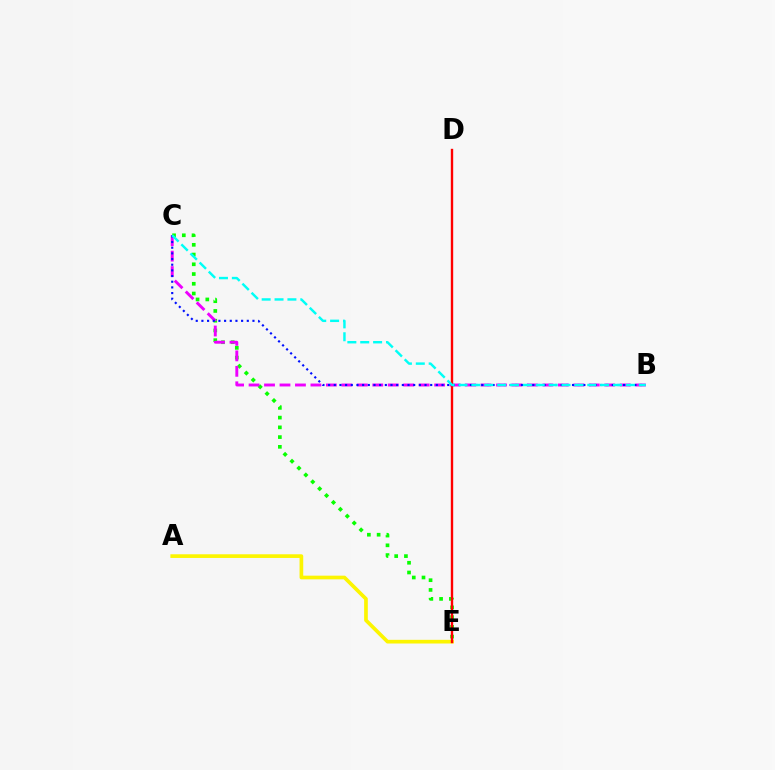{('C', 'E'): [{'color': '#08ff00', 'line_style': 'dotted', 'thickness': 2.65}], ('B', 'C'): [{'color': '#ee00ff', 'line_style': 'dashed', 'thickness': 2.1}, {'color': '#0010ff', 'line_style': 'dotted', 'thickness': 1.54}, {'color': '#00fff6', 'line_style': 'dashed', 'thickness': 1.75}], ('A', 'E'): [{'color': '#fcf500', 'line_style': 'solid', 'thickness': 2.65}], ('D', 'E'): [{'color': '#ff0000', 'line_style': 'solid', 'thickness': 1.71}]}